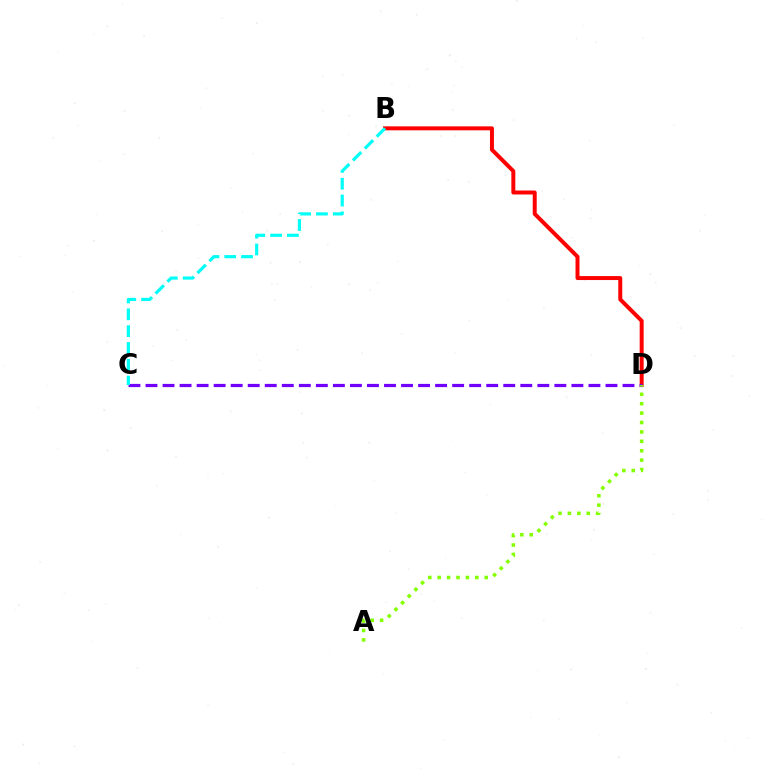{('B', 'D'): [{'color': '#ff0000', 'line_style': 'solid', 'thickness': 2.86}], ('C', 'D'): [{'color': '#7200ff', 'line_style': 'dashed', 'thickness': 2.31}], ('B', 'C'): [{'color': '#00fff6', 'line_style': 'dashed', 'thickness': 2.28}], ('A', 'D'): [{'color': '#84ff00', 'line_style': 'dotted', 'thickness': 2.56}]}